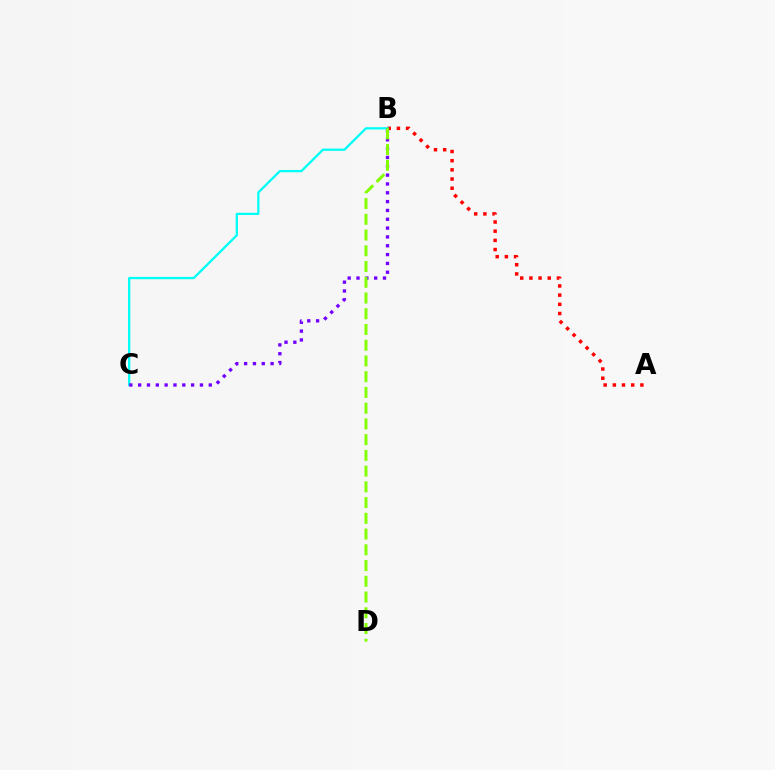{('A', 'B'): [{'color': '#ff0000', 'line_style': 'dotted', 'thickness': 2.49}], ('B', 'C'): [{'color': '#00fff6', 'line_style': 'solid', 'thickness': 1.64}, {'color': '#7200ff', 'line_style': 'dotted', 'thickness': 2.4}], ('B', 'D'): [{'color': '#84ff00', 'line_style': 'dashed', 'thickness': 2.14}]}